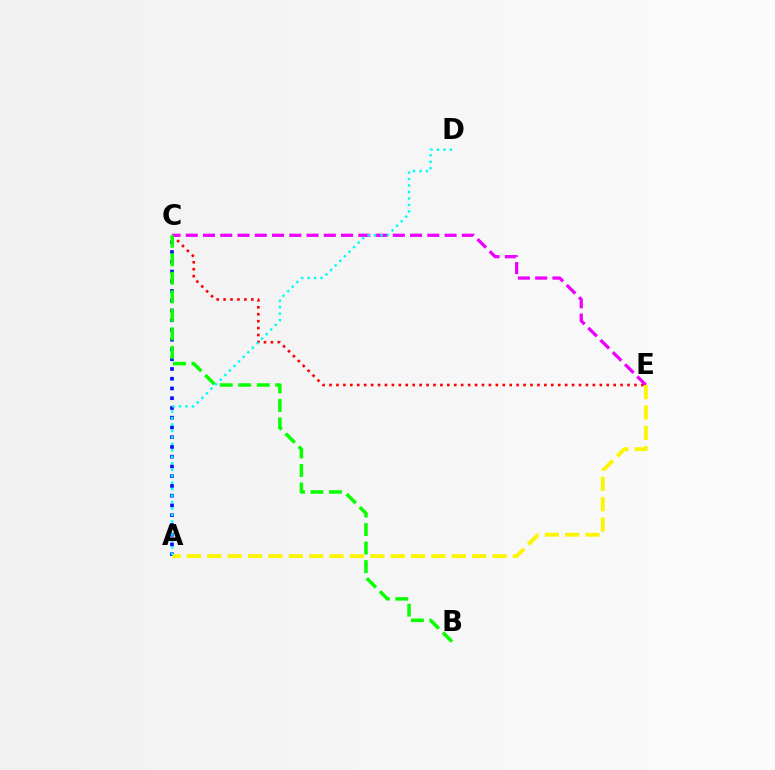{('C', 'E'): [{'color': '#ff0000', 'line_style': 'dotted', 'thickness': 1.88}, {'color': '#ee00ff', 'line_style': 'dashed', 'thickness': 2.34}], ('A', 'C'): [{'color': '#0010ff', 'line_style': 'dotted', 'thickness': 2.65}], ('B', 'C'): [{'color': '#08ff00', 'line_style': 'dashed', 'thickness': 2.52}], ('A', 'E'): [{'color': '#fcf500', 'line_style': 'dashed', 'thickness': 2.77}], ('A', 'D'): [{'color': '#00fff6', 'line_style': 'dotted', 'thickness': 1.76}]}